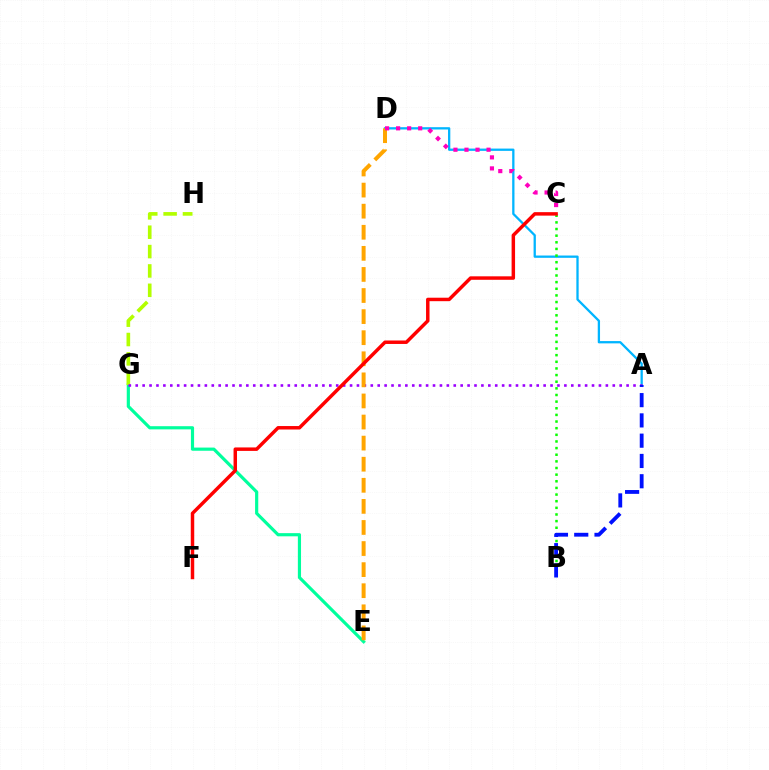{('E', 'G'): [{'color': '#00ff9d', 'line_style': 'solid', 'thickness': 2.29}], ('A', 'D'): [{'color': '#00b5ff', 'line_style': 'solid', 'thickness': 1.65}], ('G', 'H'): [{'color': '#b3ff00', 'line_style': 'dashed', 'thickness': 2.63}], ('A', 'G'): [{'color': '#9b00ff', 'line_style': 'dotted', 'thickness': 1.88}], ('B', 'C'): [{'color': '#08ff00', 'line_style': 'dotted', 'thickness': 1.8}], ('A', 'B'): [{'color': '#0010ff', 'line_style': 'dashed', 'thickness': 2.75}], ('D', 'E'): [{'color': '#ffa500', 'line_style': 'dashed', 'thickness': 2.86}], ('C', 'D'): [{'color': '#ff00bd', 'line_style': 'dotted', 'thickness': 3.0}], ('C', 'F'): [{'color': '#ff0000', 'line_style': 'solid', 'thickness': 2.5}]}